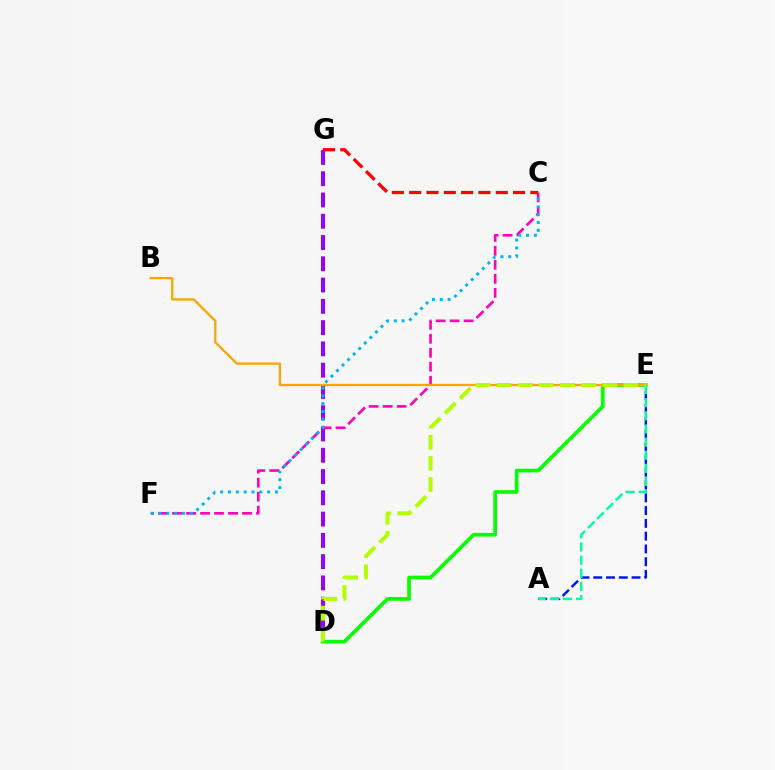{('A', 'E'): [{'color': '#0010ff', 'line_style': 'dashed', 'thickness': 1.74}, {'color': '#00ff9d', 'line_style': 'dashed', 'thickness': 1.78}], ('D', 'G'): [{'color': '#9b00ff', 'line_style': 'dashed', 'thickness': 2.89}], ('C', 'F'): [{'color': '#ff00bd', 'line_style': 'dashed', 'thickness': 1.9}, {'color': '#00b5ff', 'line_style': 'dotted', 'thickness': 2.13}], ('C', 'G'): [{'color': '#ff0000', 'line_style': 'dashed', 'thickness': 2.35}], ('D', 'E'): [{'color': '#08ff00', 'line_style': 'solid', 'thickness': 2.65}, {'color': '#b3ff00', 'line_style': 'dashed', 'thickness': 2.87}], ('B', 'E'): [{'color': '#ffa500', 'line_style': 'solid', 'thickness': 1.65}]}